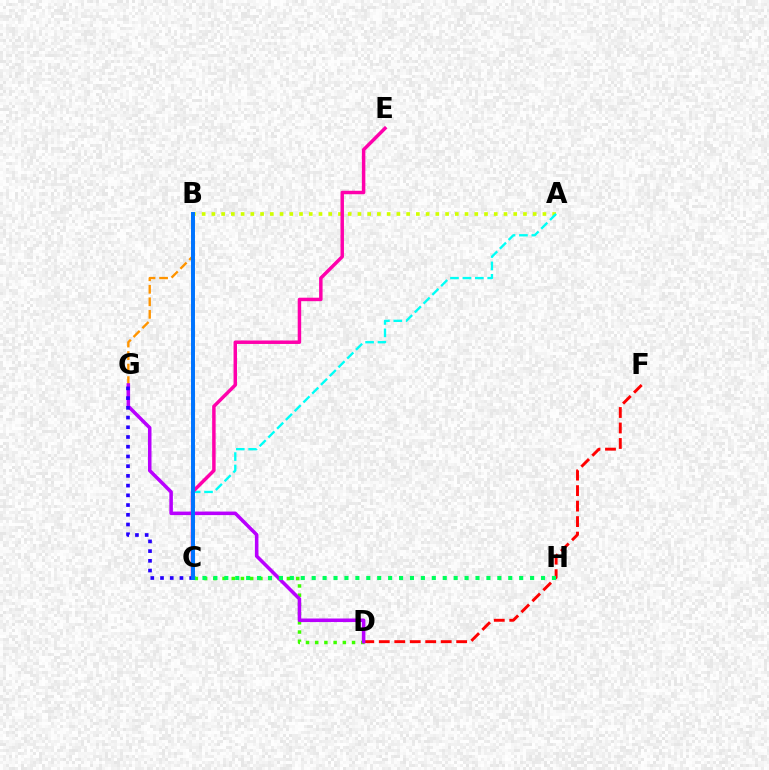{('A', 'B'): [{'color': '#d1ff00', 'line_style': 'dotted', 'thickness': 2.65}], ('C', 'D'): [{'color': '#3dff00', 'line_style': 'dotted', 'thickness': 2.5}], ('B', 'G'): [{'color': '#ff9400', 'line_style': 'dashed', 'thickness': 1.7}], ('D', 'F'): [{'color': '#ff0000', 'line_style': 'dashed', 'thickness': 2.1}], ('D', 'G'): [{'color': '#b900ff', 'line_style': 'solid', 'thickness': 2.55}], ('A', 'C'): [{'color': '#00fff6', 'line_style': 'dashed', 'thickness': 1.68}], ('C', 'E'): [{'color': '#ff00ac', 'line_style': 'solid', 'thickness': 2.5}], ('C', 'G'): [{'color': '#2500ff', 'line_style': 'dotted', 'thickness': 2.64}], ('C', 'H'): [{'color': '#00ff5c', 'line_style': 'dotted', 'thickness': 2.97}], ('B', 'C'): [{'color': '#0074ff', 'line_style': 'solid', 'thickness': 2.86}]}